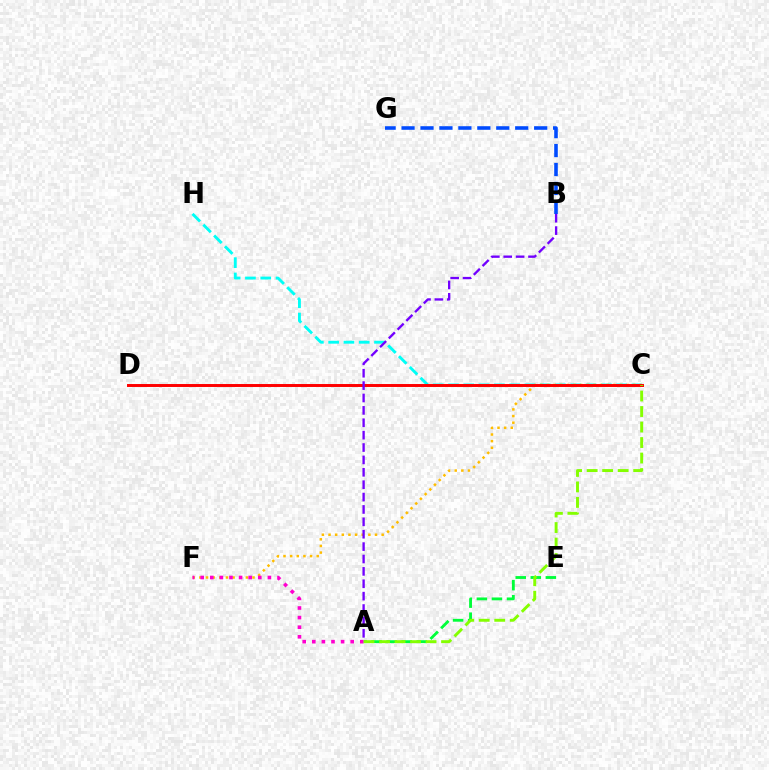{('A', 'E'): [{'color': '#00ff39', 'line_style': 'dashed', 'thickness': 2.05}], ('C', 'H'): [{'color': '#00fff6', 'line_style': 'dashed', 'thickness': 2.08}], ('C', 'F'): [{'color': '#ffbd00', 'line_style': 'dotted', 'thickness': 1.8}], ('C', 'D'): [{'color': '#ff0000', 'line_style': 'solid', 'thickness': 2.13}], ('B', 'G'): [{'color': '#004bff', 'line_style': 'dashed', 'thickness': 2.57}], ('A', 'B'): [{'color': '#7200ff', 'line_style': 'dashed', 'thickness': 1.68}], ('A', 'F'): [{'color': '#ff00cf', 'line_style': 'dotted', 'thickness': 2.61}], ('A', 'C'): [{'color': '#84ff00', 'line_style': 'dashed', 'thickness': 2.11}]}